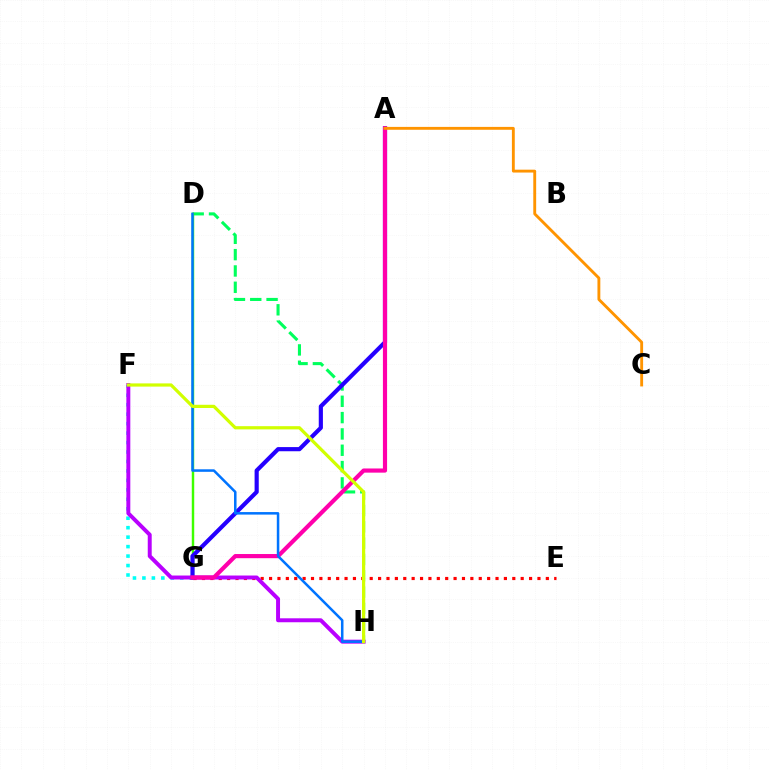{('D', 'H'): [{'color': '#00ff5c', 'line_style': 'dashed', 'thickness': 2.22}, {'color': '#0074ff', 'line_style': 'solid', 'thickness': 1.82}], ('F', 'G'): [{'color': '#00fff6', 'line_style': 'dotted', 'thickness': 2.57}], ('D', 'G'): [{'color': '#3dff00', 'line_style': 'solid', 'thickness': 1.76}], ('E', 'G'): [{'color': '#ff0000', 'line_style': 'dotted', 'thickness': 2.28}], ('A', 'G'): [{'color': '#2500ff', 'line_style': 'solid', 'thickness': 2.99}, {'color': '#ff00ac', 'line_style': 'solid', 'thickness': 3.0}], ('F', 'H'): [{'color': '#b900ff', 'line_style': 'solid', 'thickness': 2.85}, {'color': '#d1ff00', 'line_style': 'solid', 'thickness': 2.31}], ('A', 'C'): [{'color': '#ff9400', 'line_style': 'solid', 'thickness': 2.07}]}